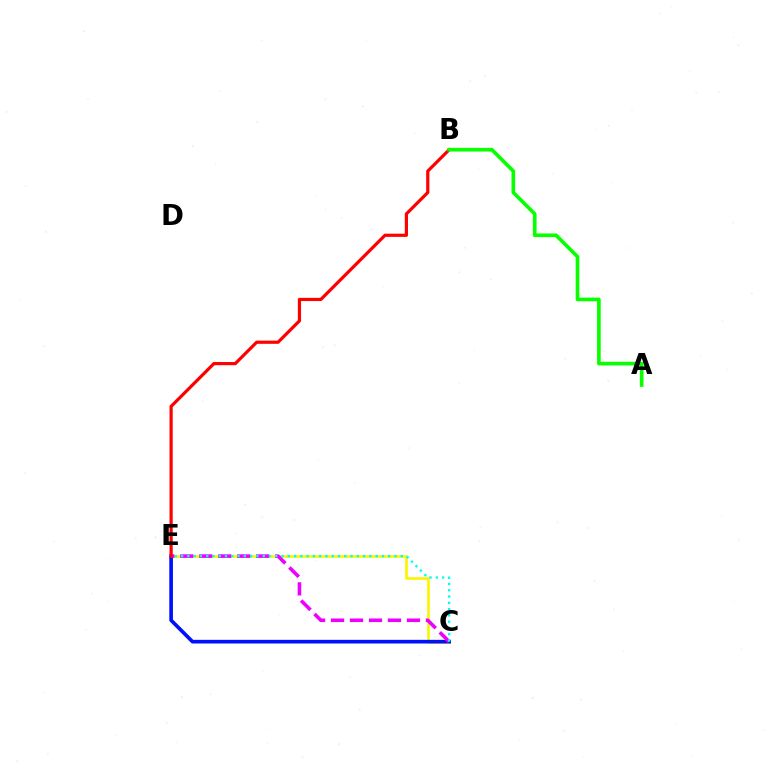{('C', 'E'): [{'color': '#fcf500', 'line_style': 'solid', 'thickness': 1.91}, {'color': '#0010ff', 'line_style': 'solid', 'thickness': 2.63}, {'color': '#ee00ff', 'line_style': 'dashed', 'thickness': 2.58}, {'color': '#00fff6', 'line_style': 'dotted', 'thickness': 1.71}], ('B', 'E'): [{'color': '#ff0000', 'line_style': 'solid', 'thickness': 2.31}], ('A', 'B'): [{'color': '#08ff00', 'line_style': 'solid', 'thickness': 2.63}]}